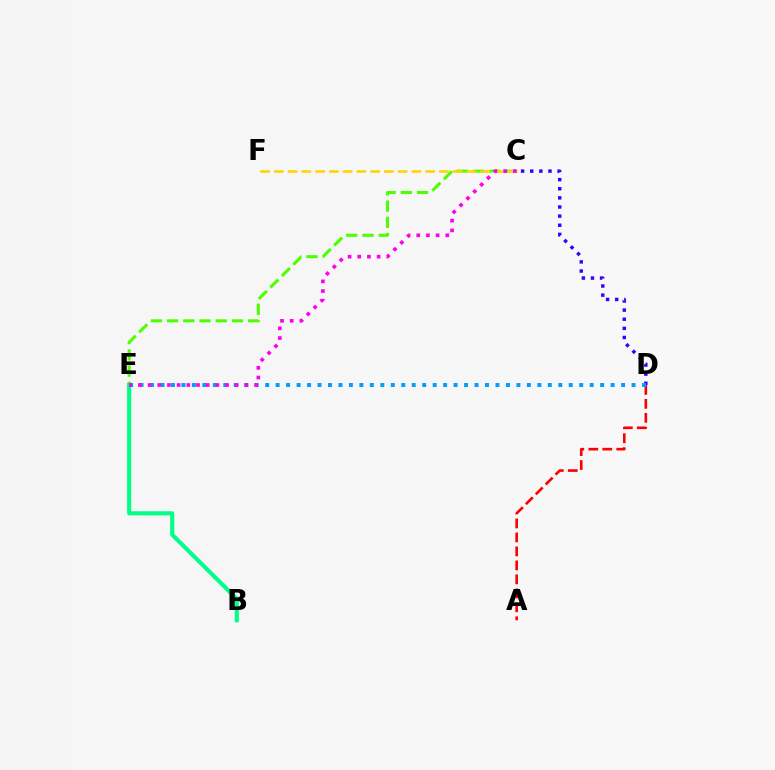{('C', 'E'): [{'color': '#4fff00', 'line_style': 'dashed', 'thickness': 2.2}, {'color': '#ff00ed', 'line_style': 'dotted', 'thickness': 2.63}], ('C', 'D'): [{'color': '#3700ff', 'line_style': 'dotted', 'thickness': 2.48}], ('C', 'F'): [{'color': '#ffd500', 'line_style': 'dashed', 'thickness': 1.87}], ('A', 'D'): [{'color': '#ff0000', 'line_style': 'dashed', 'thickness': 1.9}], ('B', 'E'): [{'color': '#00ff86', 'line_style': 'solid', 'thickness': 2.96}], ('D', 'E'): [{'color': '#009eff', 'line_style': 'dotted', 'thickness': 2.84}]}